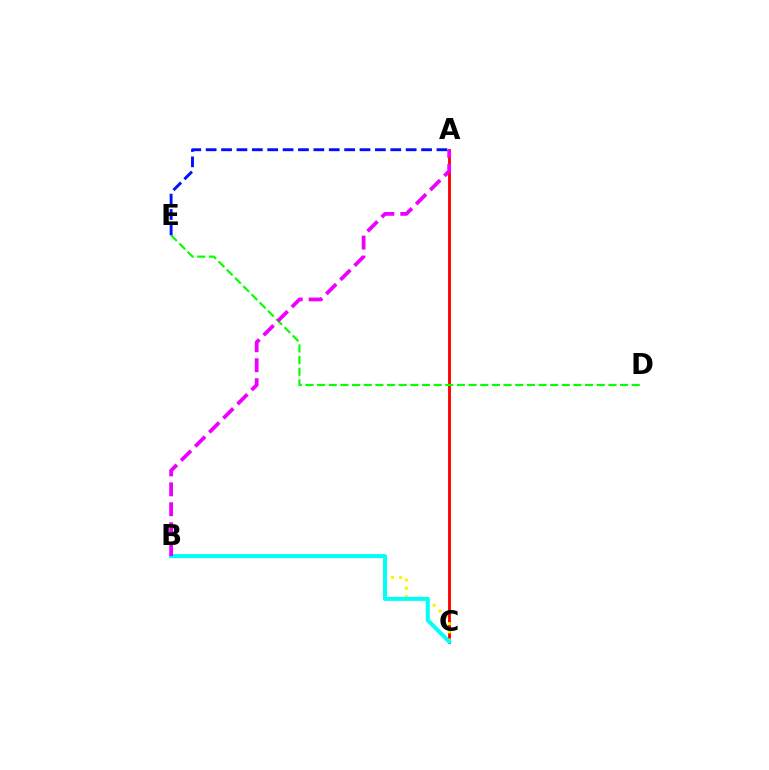{('A', 'C'): [{'color': '#ff0000', 'line_style': 'solid', 'thickness': 2.06}], ('B', 'C'): [{'color': '#fcf500', 'line_style': 'dotted', 'thickness': 2.23}, {'color': '#00fff6', 'line_style': 'solid', 'thickness': 2.88}], ('D', 'E'): [{'color': '#08ff00', 'line_style': 'dashed', 'thickness': 1.58}], ('A', 'B'): [{'color': '#ee00ff', 'line_style': 'dashed', 'thickness': 2.71}], ('A', 'E'): [{'color': '#0010ff', 'line_style': 'dashed', 'thickness': 2.09}]}